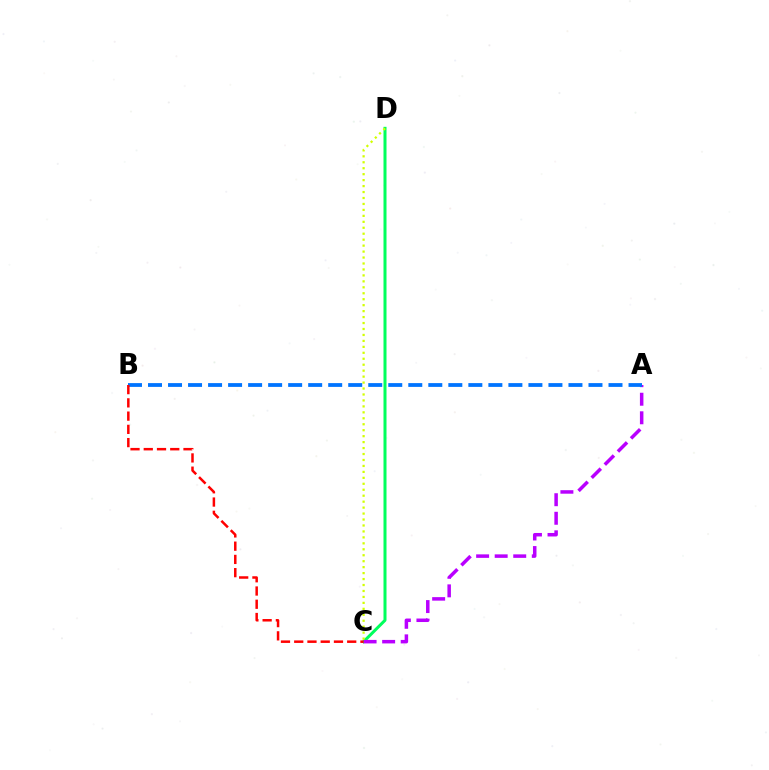{('C', 'D'): [{'color': '#00ff5c', 'line_style': 'solid', 'thickness': 2.17}, {'color': '#d1ff00', 'line_style': 'dotted', 'thickness': 1.62}], ('A', 'C'): [{'color': '#b900ff', 'line_style': 'dashed', 'thickness': 2.52}], ('A', 'B'): [{'color': '#0074ff', 'line_style': 'dashed', 'thickness': 2.72}], ('B', 'C'): [{'color': '#ff0000', 'line_style': 'dashed', 'thickness': 1.8}]}